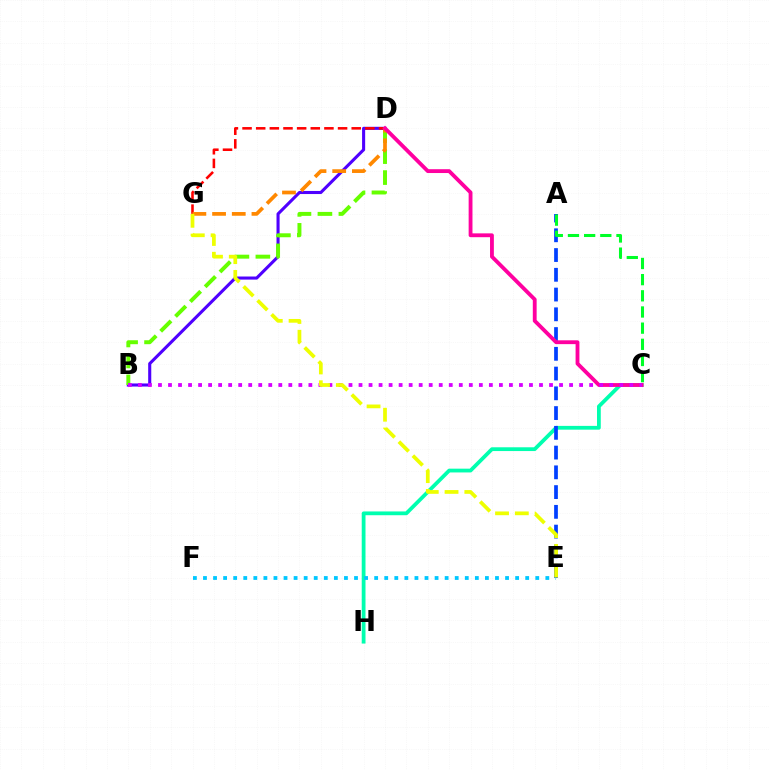{('B', 'D'): [{'color': '#4f00ff', 'line_style': 'solid', 'thickness': 2.22}, {'color': '#66ff00', 'line_style': 'dashed', 'thickness': 2.85}], ('C', 'H'): [{'color': '#00ffaf', 'line_style': 'solid', 'thickness': 2.72}], ('A', 'E'): [{'color': '#003fff', 'line_style': 'dashed', 'thickness': 2.68}], ('D', 'G'): [{'color': '#ff0000', 'line_style': 'dashed', 'thickness': 1.85}, {'color': '#ff8800', 'line_style': 'dashed', 'thickness': 2.68}], ('C', 'D'): [{'color': '#ff00a0', 'line_style': 'solid', 'thickness': 2.76}], ('B', 'C'): [{'color': '#d600ff', 'line_style': 'dotted', 'thickness': 2.72}], ('A', 'C'): [{'color': '#00ff27', 'line_style': 'dashed', 'thickness': 2.2}], ('E', 'F'): [{'color': '#00c7ff', 'line_style': 'dotted', 'thickness': 2.74}], ('E', 'G'): [{'color': '#eeff00', 'line_style': 'dashed', 'thickness': 2.69}]}